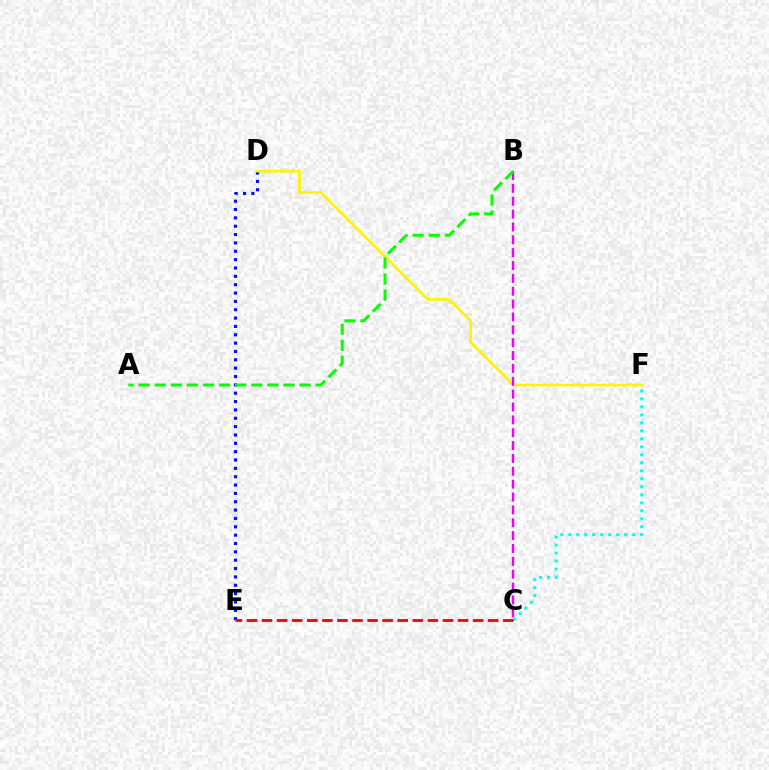{('D', 'E'): [{'color': '#0010ff', 'line_style': 'dotted', 'thickness': 2.27}], ('D', 'F'): [{'color': '#fcf500', 'line_style': 'solid', 'thickness': 1.94}], ('B', 'C'): [{'color': '#ee00ff', 'line_style': 'dashed', 'thickness': 1.75}], ('C', 'F'): [{'color': '#00fff6', 'line_style': 'dotted', 'thickness': 2.17}], ('A', 'B'): [{'color': '#08ff00', 'line_style': 'dashed', 'thickness': 2.19}], ('C', 'E'): [{'color': '#ff0000', 'line_style': 'dashed', 'thickness': 2.05}]}